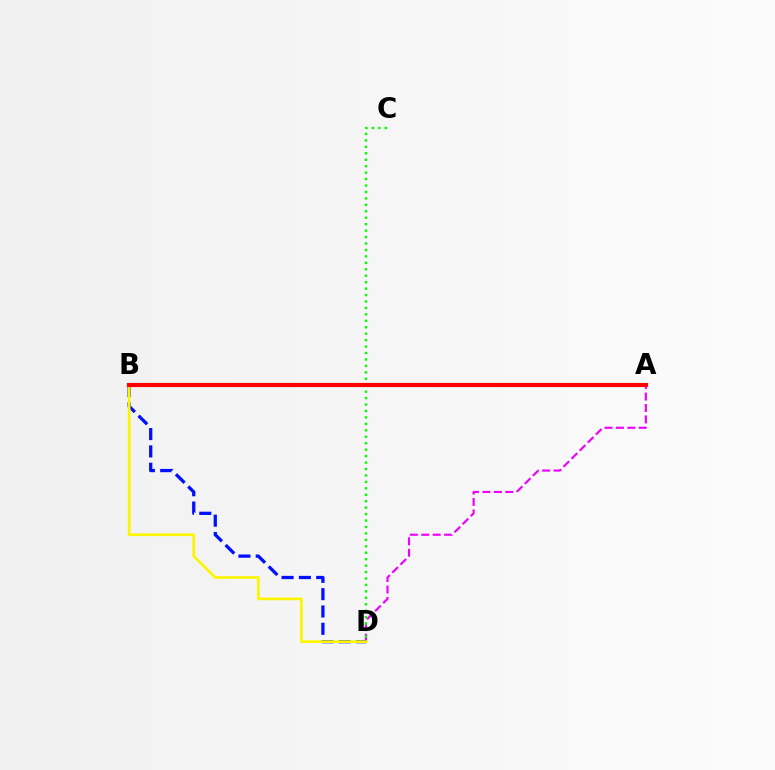{('A', 'D'): [{'color': '#ee00ff', 'line_style': 'dashed', 'thickness': 1.55}], ('B', 'D'): [{'color': '#0010ff', 'line_style': 'dashed', 'thickness': 2.35}, {'color': '#fcf500', 'line_style': 'solid', 'thickness': 1.95}], ('C', 'D'): [{'color': '#08ff00', 'line_style': 'dotted', 'thickness': 1.75}], ('A', 'B'): [{'color': '#00fff6', 'line_style': 'solid', 'thickness': 1.97}, {'color': '#ff0000', 'line_style': 'solid', 'thickness': 2.99}]}